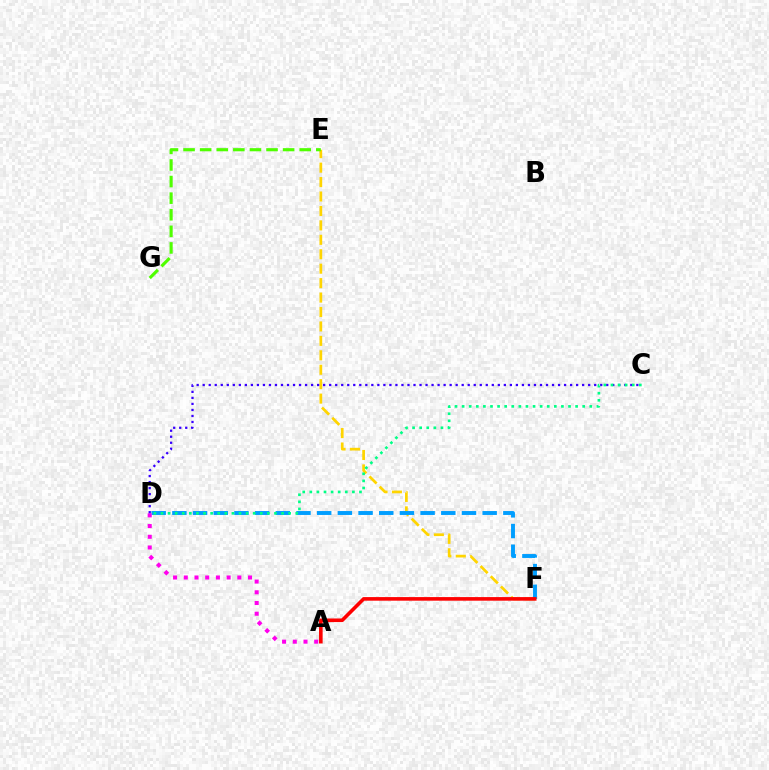{('E', 'F'): [{'color': '#ffd500', 'line_style': 'dashed', 'thickness': 1.96}], ('D', 'F'): [{'color': '#009eff', 'line_style': 'dashed', 'thickness': 2.81}], ('A', 'F'): [{'color': '#ff0000', 'line_style': 'solid', 'thickness': 2.59}], ('A', 'D'): [{'color': '#ff00ed', 'line_style': 'dotted', 'thickness': 2.91}], ('E', 'G'): [{'color': '#4fff00', 'line_style': 'dashed', 'thickness': 2.25}], ('C', 'D'): [{'color': '#3700ff', 'line_style': 'dotted', 'thickness': 1.64}, {'color': '#00ff86', 'line_style': 'dotted', 'thickness': 1.93}]}